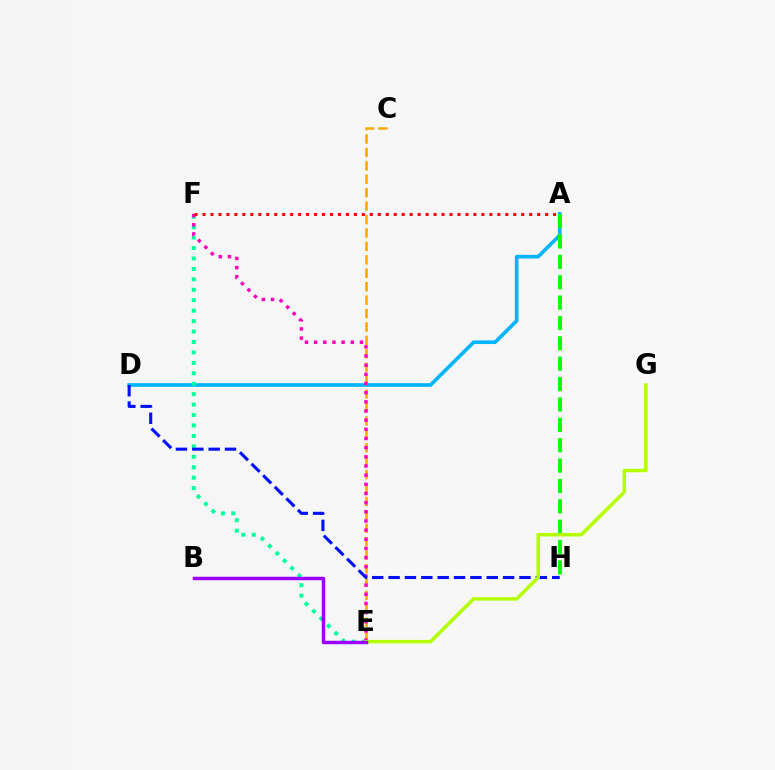{('A', 'D'): [{'color': '#00b5ff', 'line_style': 'solid', 'thickness': 2.62}], ('A', 'H'): [{'color': '#08ff00', 'line_style': 'dashed', 'thickness': 2.77}], ('C', 'E'): [{'color': '#ffa500', 'line_style': 'dashed', 'thickness': 1.82}], ('E', 'F'): [{'color': '#00ff9d', 'line_style': 'dotted', 'thickness': 2.84}, {'color': '#ff00bd', 'line_style': 'dotted', 'thickness': 2.49}], ('D', 'H'): [{'color': '#0010ff', 'line_style': 'dashed', 'thickness': 2.22}], ('E', 'G'): [{'color': '#b3ff00', 'line_style': 'solid', 'thickness': 2.5}], ('A', 'F'): [{'color': '#ff0000', 'line_style': 'dotted', 'thickness': 2.17}], ('B', 'E'): [{'color': '#9b00ff', 'line_style': 'solid', 'thickness': 2.47}]}